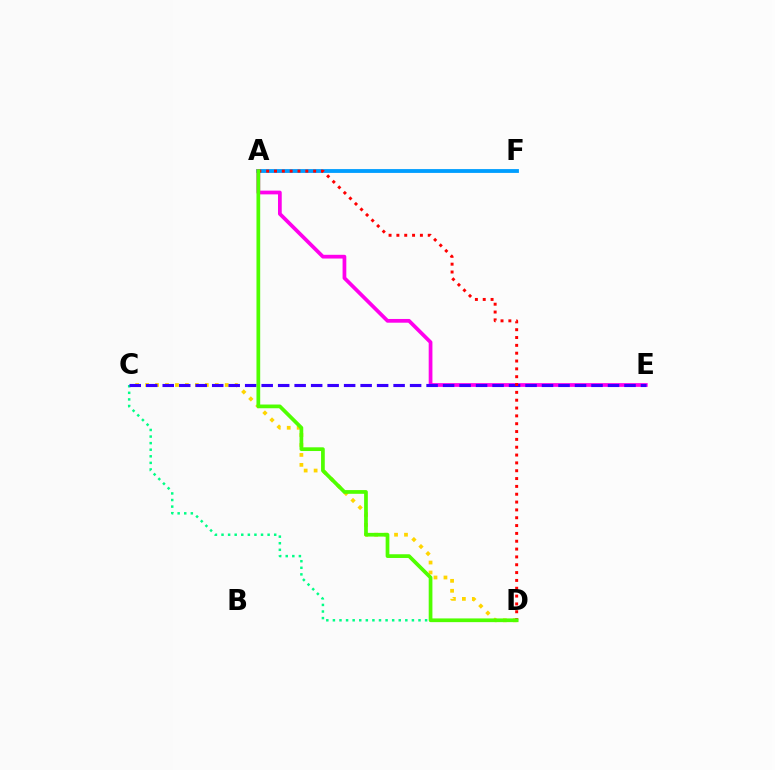{('C', 'D'): [{'color': '#ffd500', 'line_style': 'dotted', 'thickness': 2.7}, {'color': '#00ff86', 'line_style': 'dotted', 'thickness': 1.79}], ('A', 'F'): [{'color': '#009eff', 'line_style': 'solid', 'thickness': 2.76}], ('A', 'E'): [{'color': '#ff00ed', 'line_style': 'solid', 'thickness': 2.69}], ('C', 'E'): [{'color': '#3700ff', 'line_style': 'dashed', 'thickness': 2.24}], ('A', 'D'): [{'color': '#ff0000', 'line_style': 'dotted', 'thickness': 2.13}, {'color': '#4fff00', 'line_style': 'solid', 'thickness': 2.68}]}